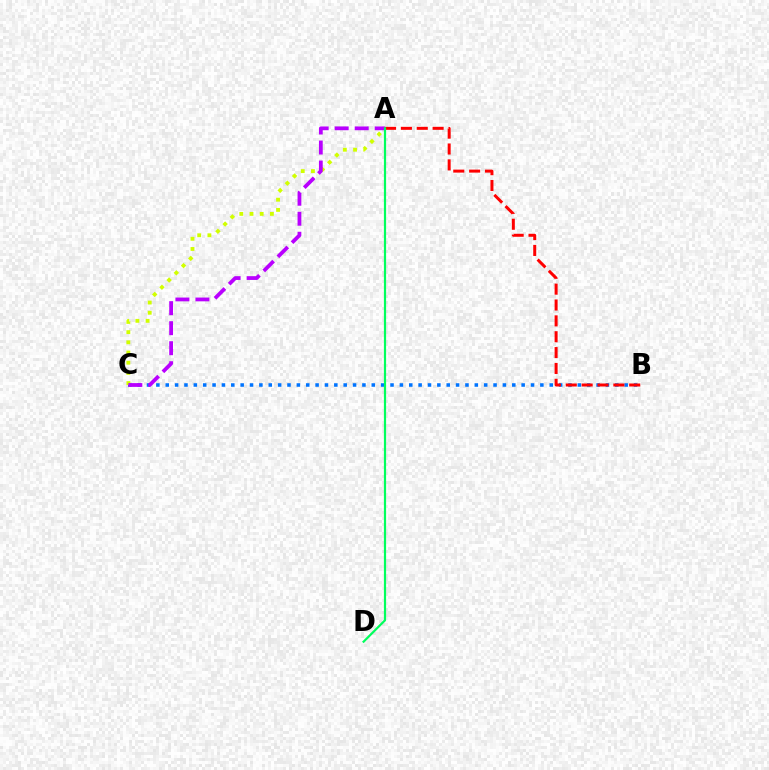{('B', 'C'): [{'color': '#0074ff', 'line_style': 'dotted', 'thickness': 2.54}], ('A', 'C'): [{'color': '#d1ff00', 'line_style': 'dotted', 'thickness': 2.77}, {'color': '#b900ff', 'line_style': 'dashed', 'thickness': 2.72}], ('A', 'B'): [{'color': '#ff0000', 'line_style': 'dashed', 'thickness': 2.15}], ('A', 'D'): [{'color': '#00ff5c', 'line_style': 'solid', 'thickness': 1.59}]}